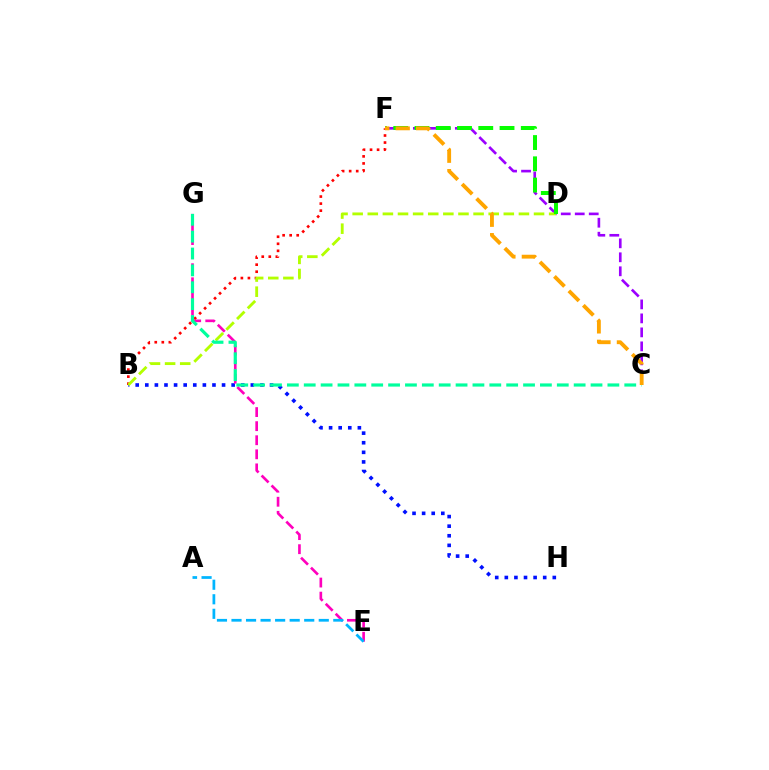{('B', 'H'): [{'color': '#0010ff', 'line_style': 'dotted', 'thickness': 2.61}], ('B', 'F'): [{'color': '#ff0000', 'line_style': 'dotted', 'thickness': 1.91}], ('C', 'F'): [{'color': '#9b00ff', 'line_style': 'dashed', 'thickness': 1.9}, {'color': '#ffa500', 'line_style': 'dashed', 'thickness': 2.78}], ('E', 'G'): [{'color': '#ff00bd', 'line_style': 'dashed', 'thickness': 1.91}], ('A', 'E'): [{'color': '#00b5ff', 'line_style': 'dashed', 'thickness': 1.98}], ('B', 'D'): [{'color': '#b3ff00', 'line_style': 'dashed', 'thickness': 2.05}], ('D', 'F'): [{'color': '#08ff00', 'line_style': 'dashed', 'thickness': 2.89}], ('C', 'G'): [{'color': '#00ff9d', 'line_style': 'dashed', 'thickness': 2.29}]}